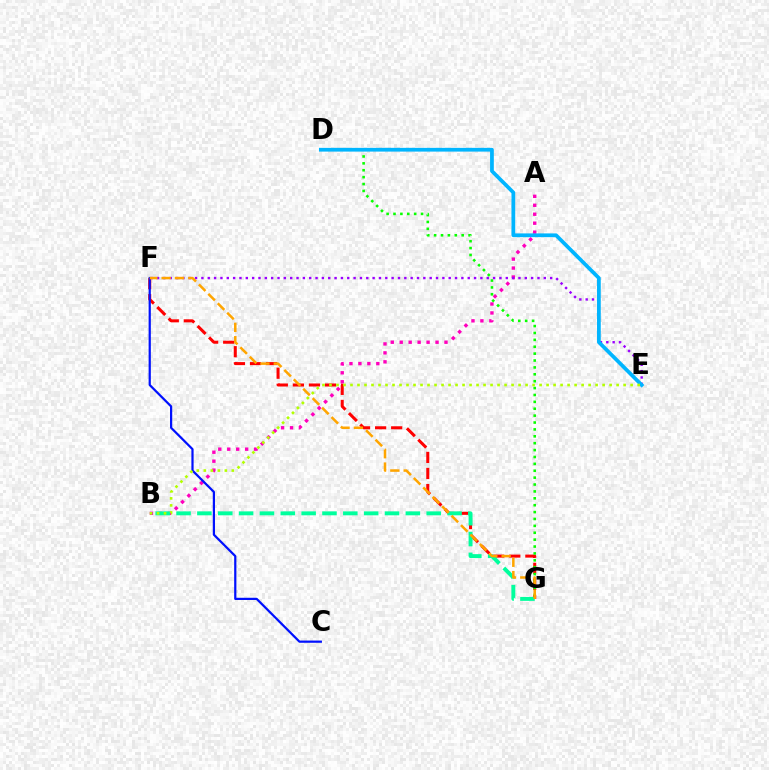{('F', 'G'): [{'color': '#ff0000', 'line_style': 'dashed', 'thickness': 2.18}, {'color': '#ffa500', 'line_style': 'dashed', 'thickness': 1.81}], ('A', 'B'): [{'color': '#ff00bd', 'line_style': 'dotted', 'thickness': 2.43}], ('C', 'F'): [{'color': '#0010ff', 'line_style': 'solid', 'thickness': 1.59}], ('D', 'G'): [{'color': '#08ff00', 'line_style': 'dotted', 'thickness': 1.87}], ('B', 'G'): [{'color': '#00ff9d', 'line_style': 'dashed', 'thickness': 2.83}], ('E', 'F'): [{'color': '#9b00ff', 'line_style': 'dotted', 'thickness': 1.72}], ('D', 'E'): [{'color': '#00b5ff', 'line_style': 'solid', 'thickness': 2.7}], ('B', 'E'): [{'color': '#b3ff00', 'line_style': 'dotted', 'thickness': 1.9}]}